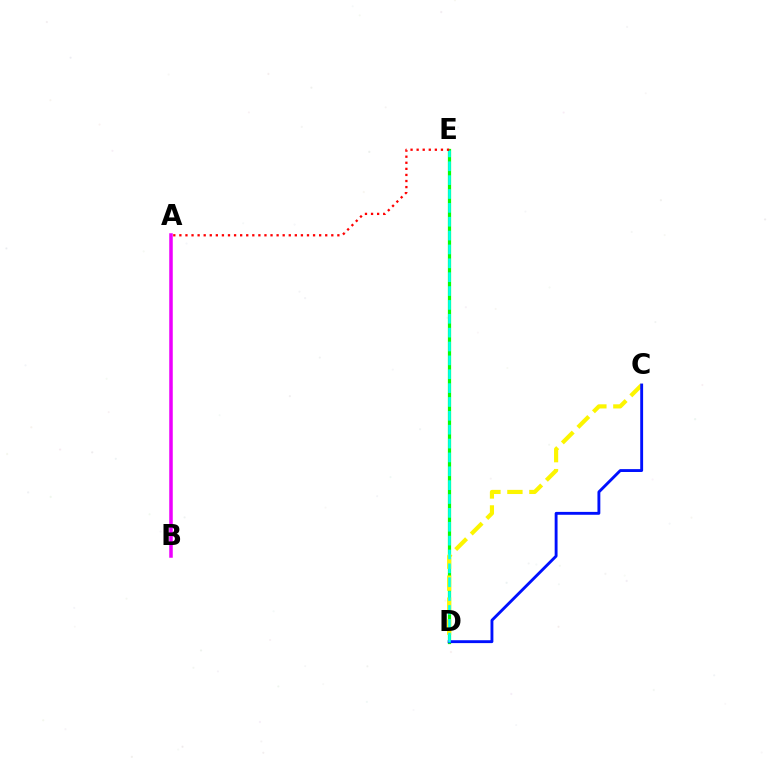{('D', 'E'): [{'color': '#08ff00', 'line_style': 'solid', 'thickness': 2.32}, {'color': '#00fff6', 'line_style': 'dashed', 'thickness': 1.88}], ('C', 'D'): [{'color': '#fcf500', 'line_style': 'dashed', 'thickness': 2.99}, {'color': '#0010ff', 'line_style': 'solid', 'thickness': 2.07}], ('A', 'E'): [{'color': '#ff0000', 'line_style': 'dotted', 'thickness': 1.65}], ('A', 'B'): [{'color': '#ee00ff', 'line_style': 'solid', 'thickness': 2.53}]}